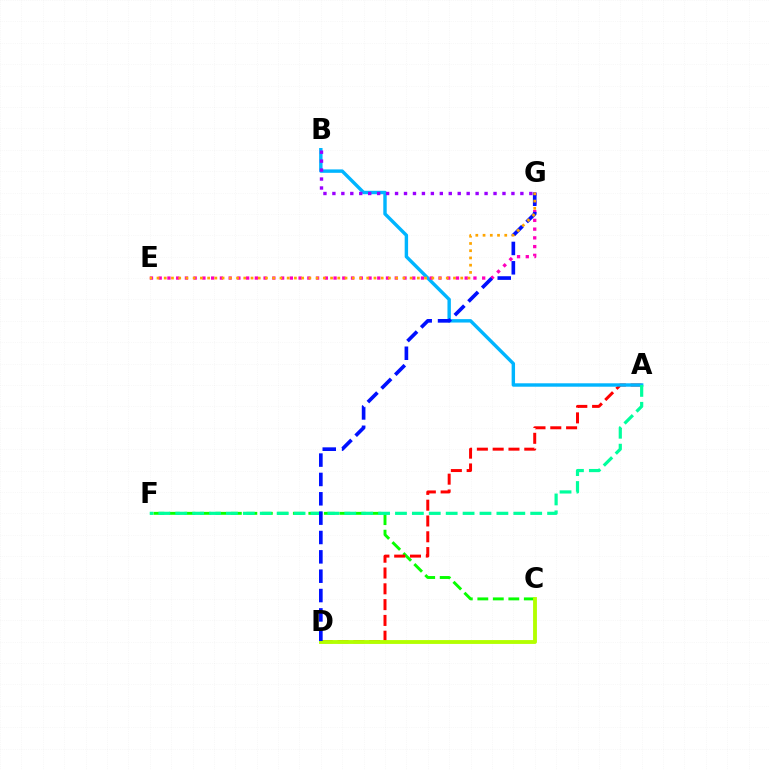{('C', 'F'): [{'color': '#08ff00', 'line_style': 'dashed', 'thickness': 2.11}], ('A', 'D'): [{'color': '#ff0000', 'line_style': 'dashed', 'thickness': 2.15}], ('A', 'B'): [{'color': '#00b5ff', 'line_style': 'solid', 'thickness': 2.46}], ('A', 'F'): [{'color': '#00ff9d', 'line_style': 'dashed', 'thickness': 2.3}], ('C', 'D'): [{'color': '#b3ff00', 'line_style': 'solid', 'thickness': 2.77}], ('E', 'G'): [{'color': '#ff00bd', 'line_style': 'dotted', 'thickness': 2.38}, {'color': '#ffa500', 'line_style': 'dotted', 'thickness': 1.96}], ('D', 'G'): [{'color': '#0010ff', 'line_style': 'dashed', 'thickness': 2.63}], ('B', 'G'): [{'color': '#9b00ff', 'line_style': 'dotted', 'thickness': 2.43}]}